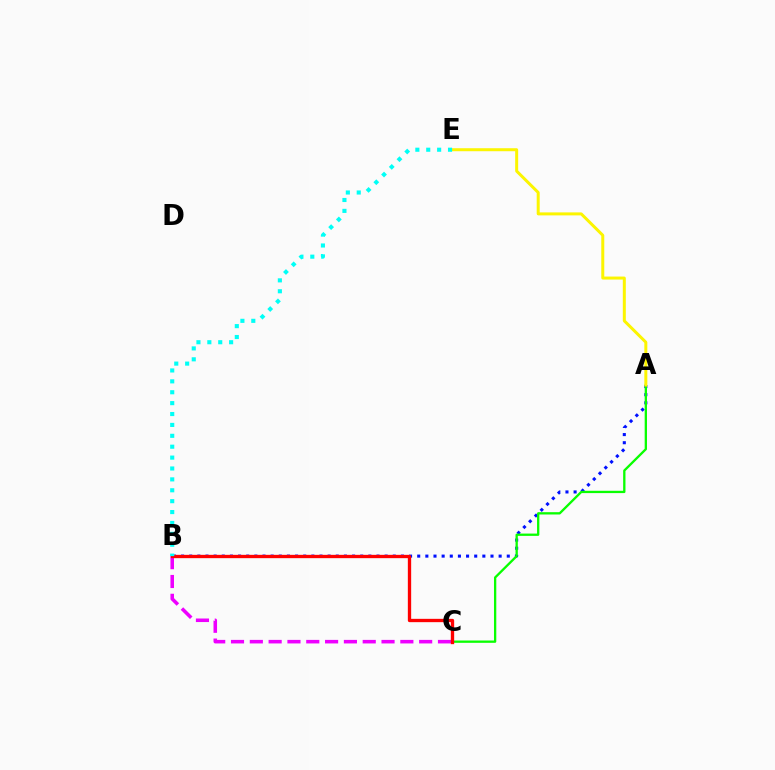{('B', 'C'): [{'color': '#ee00ff', 'line_style': 'dashed', 'thickness': 2.56}, {'color': '#ff0000', 'line_style': 'solid', 'thickness': 2.39}], ('A', 'B'): [{'color': '#0010ff', 'line_style': 'dotted', 'thickness': 2.21}], ('A', 'C'): [{'color': '#08ff00', 'line_style': 'solid', 'thickness': 1.66}], ('A', 'E'): [{'color': '#fcf500', 'line_style': 'solid', 'thickness': 2.16}], ('B', 'E'): [{'color': '#00fff6', 'line_style': 'dotted', 'thickness': 2.96}]}